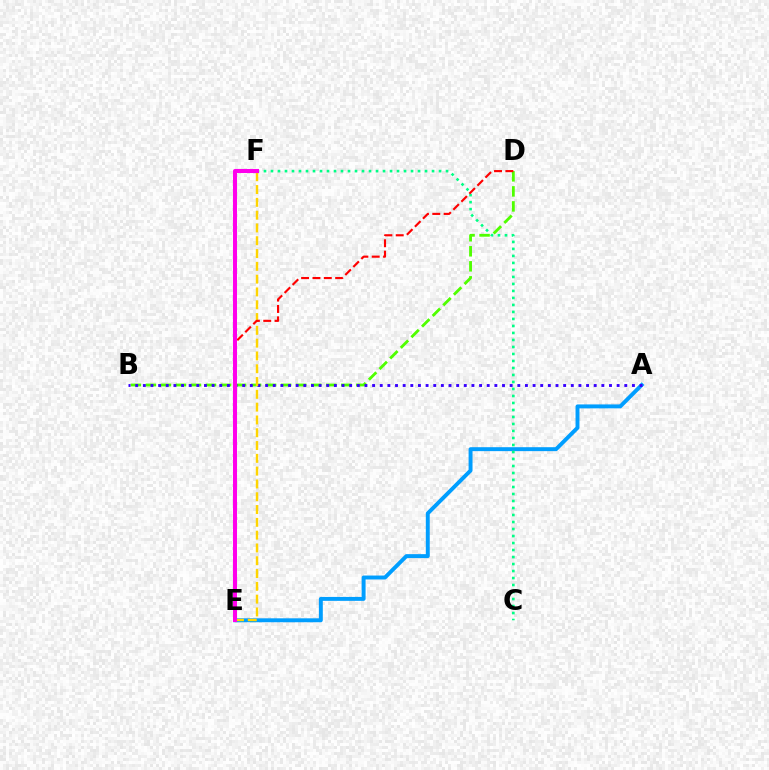{('B', 'D'): [{'color': '#4fff00', 'line_style': 'dashed', 'thickness': 2.04}], ('A', 'E'): [{'color': '#009eff', 'line_style': 'solid', 'thickness': 2.83}], ('A', 'B'): [{'color': '#3700ff', 'line_style': 'dotted', 'thickness': 2.08}], ('E', 'F'): [{'color': '#ffd500', 'line_style': 'dashed', 'thickness': 1.74}, {'color': '#ff00ed', 'line_style': 'solid', 'thickness': 2.91}], ('C', 'F'): [{'color': '#00ff86', 'line_style': 'dotted', 'thickness': 1.9}], ('D', 'E'): [{'color': '#ff0000', 'line_style': 'dashed', 'thickness': 1.54}]}